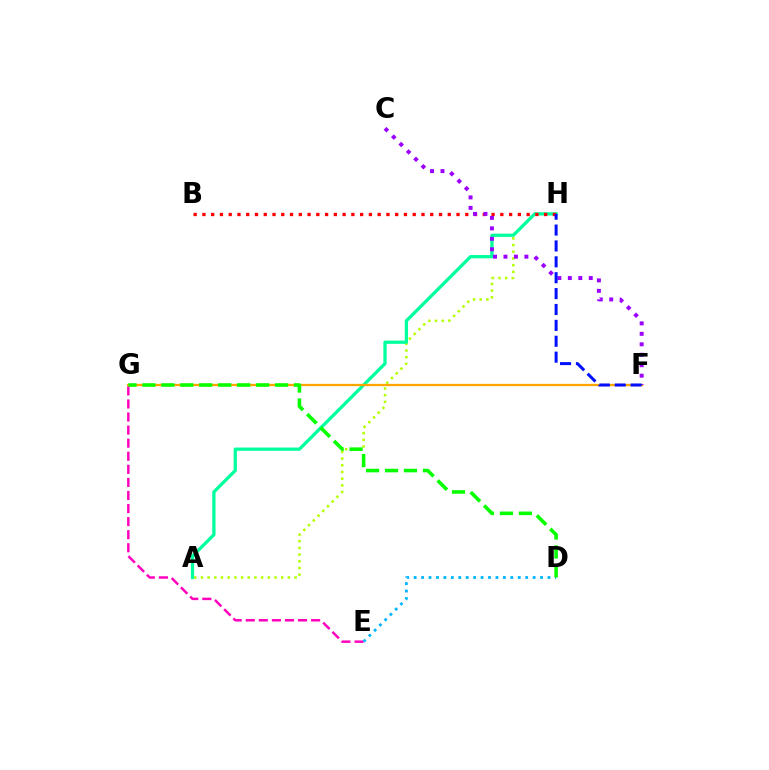{('A', 'H'): [{'color': '#b3ff00', 'line_style': 'dotted', 'thickness': 1.82}, {'color': '#00ff9d', 'line_style': 'solid', 'thickness': 2.34}], ('E', 'G'): [{'color': '#ff00bd', 'line_style': 'dashed', 'thickness': 1.78}], ('B', 'H'): [{'color': '#ff0000', 'line_style': 'dotted', 'thickness': 2.38}], ('F', 'G'): [{'color': '#ffa500', 'line_style': 'solid', 'thickness': 1.64}], ('C', 'F'): [{'color': '#9b00ff', 'line_style': 'dotted', 'thickness': 2.84}], ('D', 'E'): [{'color': '#00b5ff', 'line_style': 'dotted', 'thickness': 2.02}], ('D', 'G'): [{'color': '#08ff00', 'line_style': 'dashed', 'thickness': 2.57}], ('F', 'H'): [{'color': '#0010ff', 'line_style': 'dashed', 'thickness': 2.16}]}